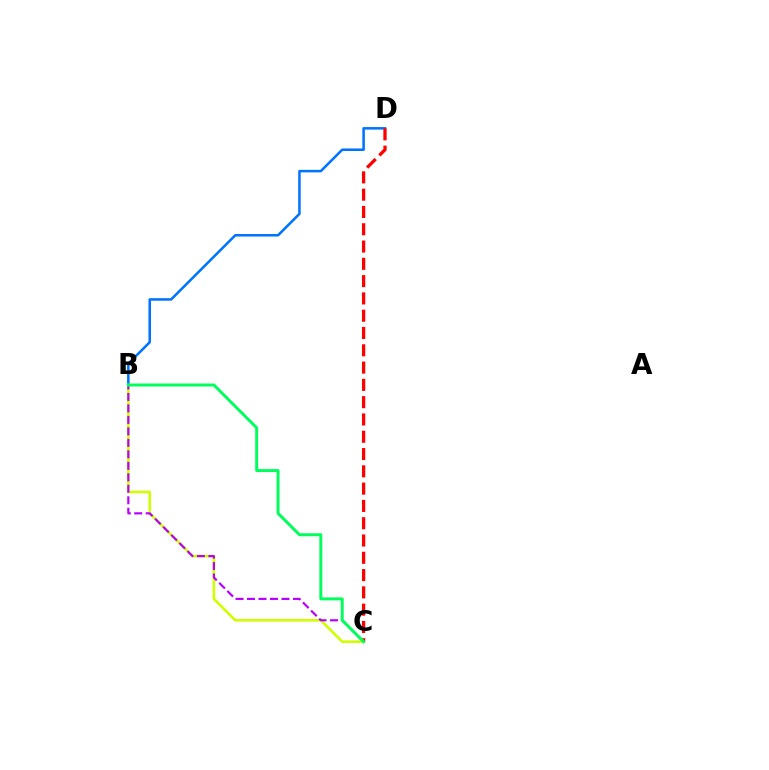{('B', 'D'): [{'color': '#0074ff', 'line_style': 'solid', 'thickness': 1.83}], ('B', 'C'): [{'color': '#d1ff00', 'line_style': 'solid', 'thickness': 1.9}, {'color': '#b900ff', 'line_style': 'dashed', 'thickness': 1.56}, {'color': '#00ff5c', 'line_style': 'solid', 'thickness': 2.13}], ('C', 'D'): [{'color': '#ff0000', 'line_style': 'dashed', 'thickness': 2.35}]}